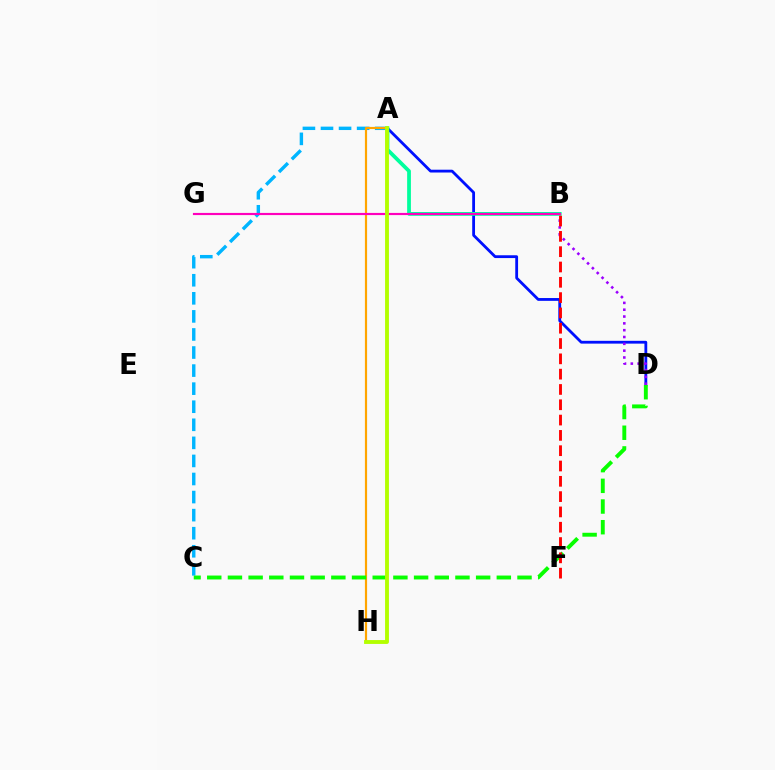{('A', 'D'): [{'color': '#0010ff', 'line_style': 'solid', 'thickness': 2.02}], ('B', 'D'): [{'color': '#9b00ff', 'line_style': 'dotted', 'thickness': 1.85}], ('A', 'C'): [{'color': '#00b5ff', 'line_style': 'dashed', 'thickness': 2.45}], ('A', 'H'): [{'color': '#ffa500', 'line_style': 'solid', 'thickness': 1.57}, {'color': '#b3ff00', 'line_style': 'solid', 'thickness': 2.78}], ('A', 'B'): [{'color': '#00ff9d', 'line_style': 'solid', 'thickness': 2.71}], ('B', 'G'): [{'color': '#ff00bd', 'line_style': 'solid', 'thickness': 1.55}], ('C', 'D'): [{'color': '#08ff00', 'line_style': 'dashed', 'thickness': 2.81}], ('B', 'F'): [{'color': '#ff0000', 'line_style': 'dashed', 'thickness': 2.08}]}